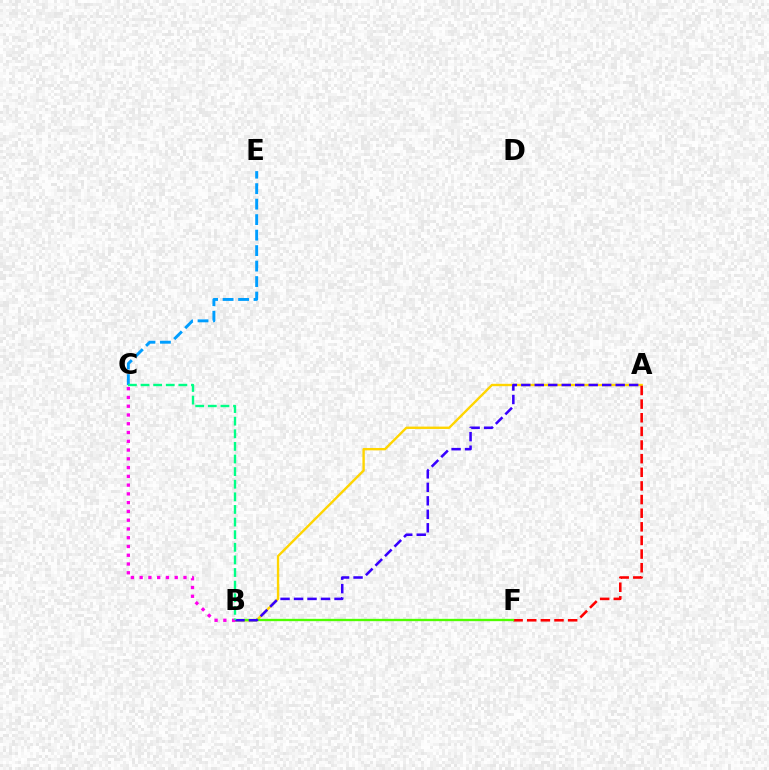{('A', 'B'): [{'color': '#ffd500', 'line_style': 'solid', 'thickness': 1.71}, {'color': '#3700ff', 'line_style': 'dashed', 'thickness': 1.83}], ('C', 'E'): [{'color': '#009eff', 'line_style': 'dashed', 'thickness': 2.1}], ('A', 'F'): [{'color': '#ff0000', 'line_style': 'dashed', 'thickness': 1.85}], ('B', 'F'): [{'color': '#4fff00', 'line_style': 'solid', 'thickness': 1.68}], ('B', 'C'): [{'color': '#ff00ed', 'line_style': 'dotted', 'thickness': 2.38}, {'color': '#00ff86', 'line_style': 'dashed', 'thickness': 1.71}]}